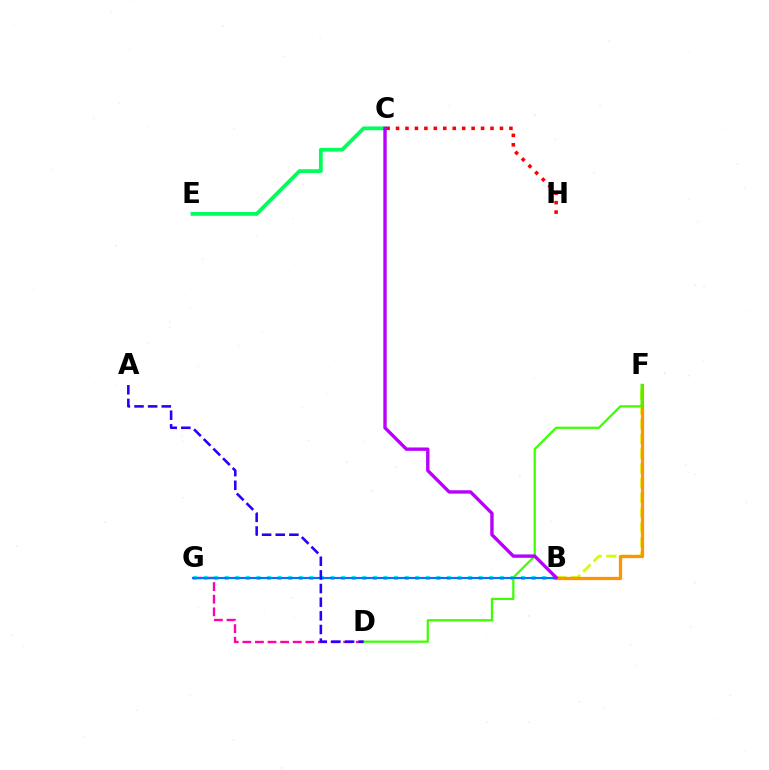{('B', 'F'): [{'color': '#d1ff00', 'line_style': 'dashed', 'thickness': 2.0}, {'color': '#ff9400', 'line_style': 'solid', 'thickness': 2.35}], ('D', 'G'): [{'color': '#ff00ac', 'line_style': 'dashed', 'thickness': 1.71}], ('B', 'G'): [{'color': '#00fff6', 'line_style': 'dotted', 'thickness': 2.88}, {'color': '#0074ff', 'line_style': 'solid', 'thickness': 1.54}], ('C', 'E'): [{'color': '#00ff5c', 'line_style': 'solid', 'thickness': 2.74}], ('D', 'F'): [{'color': '#3dff00', 'line_style': 'solid', 'thickness': 1.62}], ('C', 'H'): [{'color': '#ff0000', 'line_style': 'dotted', 'thickness': 2.57}], ('B', 'C'): [{'color': '#b900ff', 'line_style': 'solid', 'thickness': 2.43}], ('A', 'D'): [{'color': '#2500ff', 'line_style': 'dashed', 'thickness': 1.85}]}